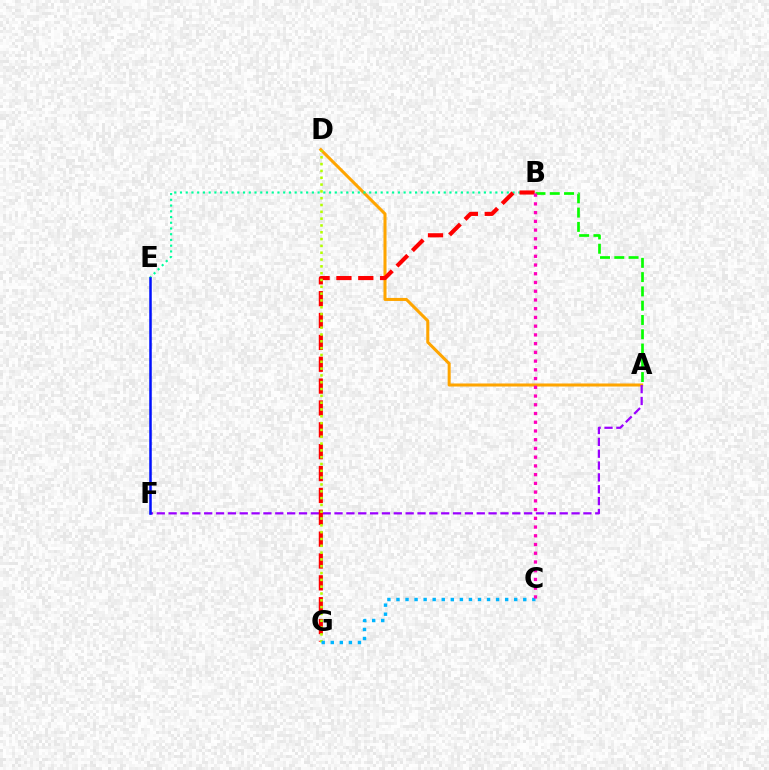{('A', 'B'): [{'color': '#08ff00', 'line_style': 'dashed', 'thickness': 1.94}], ('A', 'D'): [{'color': '#ffa500', 'line_style': 'solid', 'thickness': 2.19}], ('B', 'E'): [{'color': '#00ff9d', 'line_style': 'dotted', 'thickness': 1.56}], ('A', 'F'): [{'color': '#9b00ff', 'line_style': 'dashed', 'thickness': 1.61}], ('E', 'F'): [{'color': '#0010ff', 'line_style': 'solid', 'thickness': 1.81}], ('B', 'G'): [{'color': '#ff0000', 'line_style': 'dashed', 'thickness': 2.97}], ('D', 'G'): [{'color': '#b3ff00', 'line_style': 'dotted', 'thickness': 1.85}], ('C', 'G'): [{'color': '#00b5ff', 'line_style': 'dotted', 'thickness': 2.46}], ('B', 'C'): [{'color': '#ff00bd', 'line_style': 'dotted', 'thickness': 2.37}]}